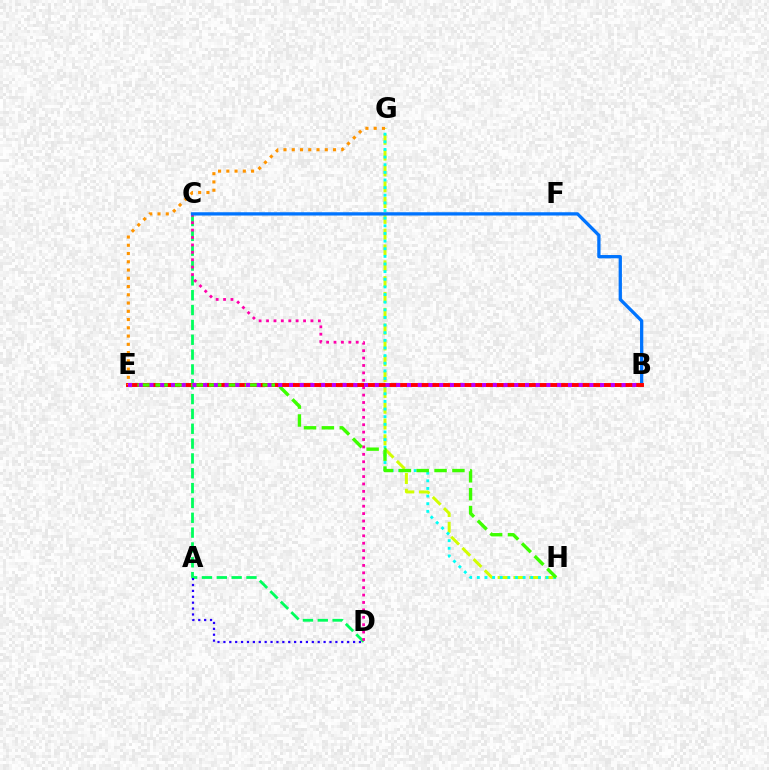{('C', 'D'): [{'color': '#00ff5c', 'line_style': 'dashed', 'thickness': 2.02}, {'color': '#ff00ac', 'line_style': 'dotted', 'thickness': 2.01}], ('G', 'H'): [{'color': '#d1ff00', 'line_style': 'dashed', 'thickness': 2.15}, {'color': '#00fff6', 'line_style': 'dotted', 'thickness': 2.07}], ('B', 'C'): [{'color': '#0074ff', 'line_style': 'solid', 'thickness': 2.37}], ('A', 'D'): [{'color': '#2500ff', 'line_style': 'dotted', 'thickness': 1.6}], ('B', 'E'): [{'color': '#ff0000', 'line_style': 'solid', 'thickness': 2.82}, {'color': '#b900ff', 'line_style': 'dotted', 'thickness': 2.92}], ('E', 'G'): [{'color': '#ff9400', 'line_style': 'dotted', 'thickness': 2.24}], ('E', 'H'): [{'color': '#3dff00', 'line_style': 'dashed', 'thickness': 2.43}]}